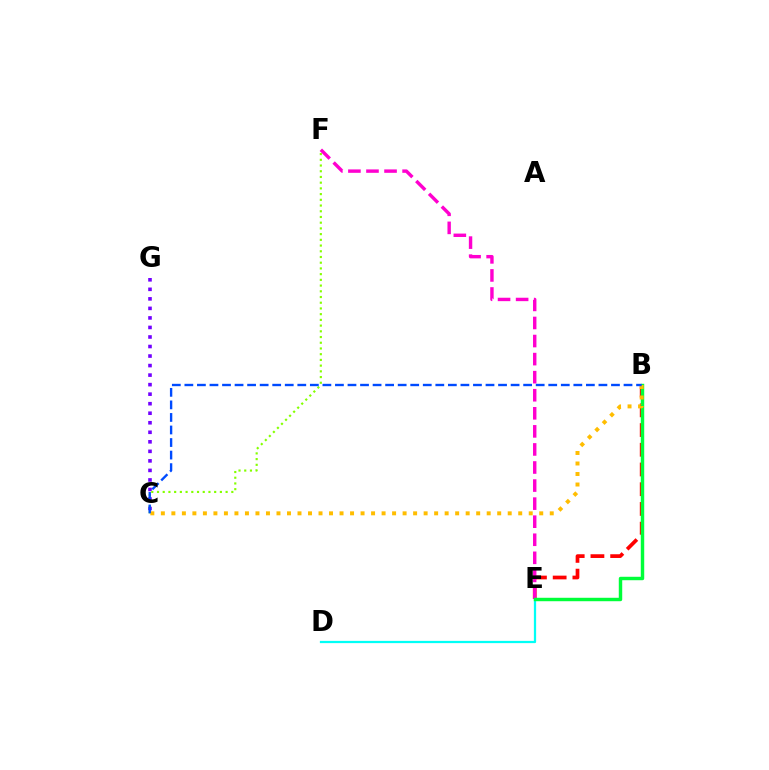{('C', 'G'): [{'color': '#7200ff', 'line_style': 'dotted', 'thickness': 2.59}], ('B', 'E'): [{'color': '#ff0000', 'line_style': 'dashed', 'thickness': 2.68}, {'color': '#00ff39', 'line_style': 'solid', 'thickness': 2.47}], ('D', 'E'): [{'color': '#00fff6', 'line_style': 'solid', 'thickness': 1.62}], ('E', 'F'): [{'color': '#ff00cf', 'line_style': 'dashed', 'thickness': 2.45}], ('C', 'F'): [{'color': '#84ff00', 'line_style': 'dotted', 'thickness': 1.55}], ('B', 'C'): [{'color': '#ffbd00', 'line_style': 'dotted', 'thickness': 2.86}, {'color': '#004bff', 'line_style': 'dashed', 'thickness': 1.7}]}